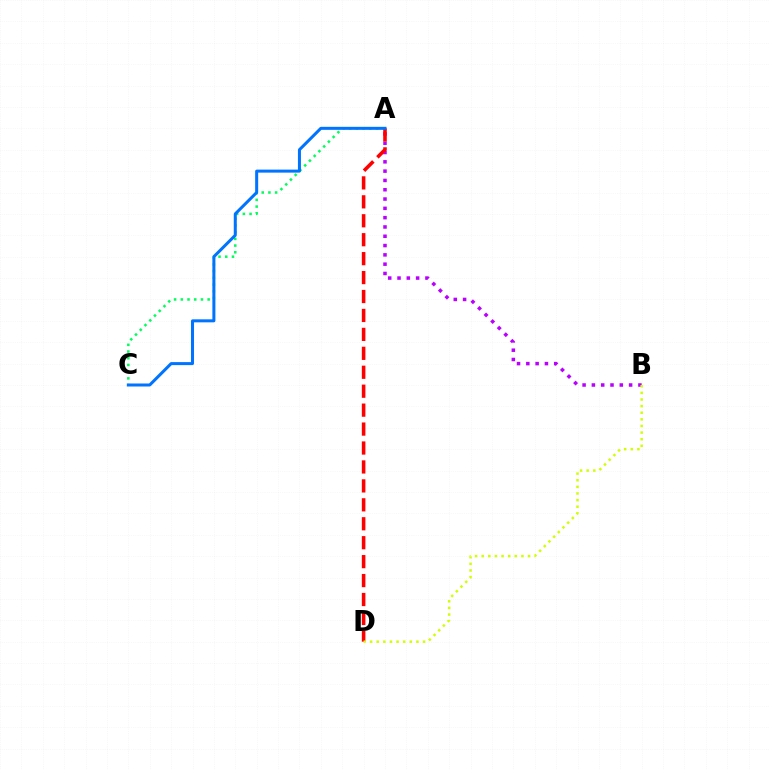{('A', 'B'): [{'color': '#b900ff', 'line_style': 'dotted', 'thickness': 2.53}], ('A', 'C'): [{'color': '#00ff5c', 'line_style': 'dotted', 'thickness': 1.82}, {'color': '#0074ff', 'line_style': 'solid', 'thickness': 2.17}], ('A', 'D'): [{'color': '#ff0000', 'line_style': 'dashed', 'thickness': 2.57}], ('B', 'D'): [{'color': '#d1ff00', 'line_style': 'dotted', 'thickness': 1.8}]}